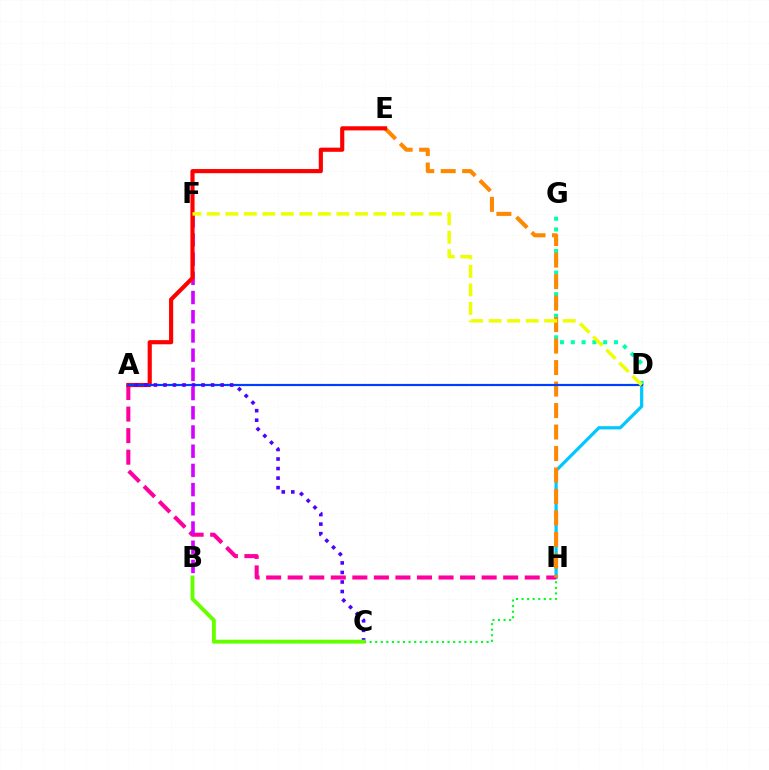{('D', 'G'): [{'color': '#00ffaf', 'line_style': 'dotted', 'thickness': 2.93}], ('D', 'H'): [{'color': '#00c7ff', 'line_style': 'solid', 'thickness': 2.32}], ('A', 'H'): [{'color': '#ff00a0', 'line_style': 'dashed', 'thickness': 2.93}], ('C', 'H'): [{'color': '#00ff27', 'line_style': 'dotted', 'thickness': 1.51}], ('B', 'F'): [{'color': '#d600ff', 'line_style': 'dashed', 'thickness': 2.61}], ('E', 'H'): [{'color': '#ff8800', 'line_style': 'dashed', 'thickness': 2.92}], ('A', 'E'): [{'color': '#ff0000', 'line_style': 'solid', 'thickness': 2.99}], ('A', 'D'): [{'color': '#003fff', 'line_style': 'solid', 'thickness': 1.58}], ('A', 'C'): [{'color': '#4f00ff', 'line_style': 'dotted', 'thickness': 2.59}], ('B', 'C'): [{'color': '#66ff00', 'line_style': 'solid', 'thickness': 2.8}], ('D', 'F'): [{'color': '#eeff00', 'line_style': 'dashed', 'thickness': 2.52}]}